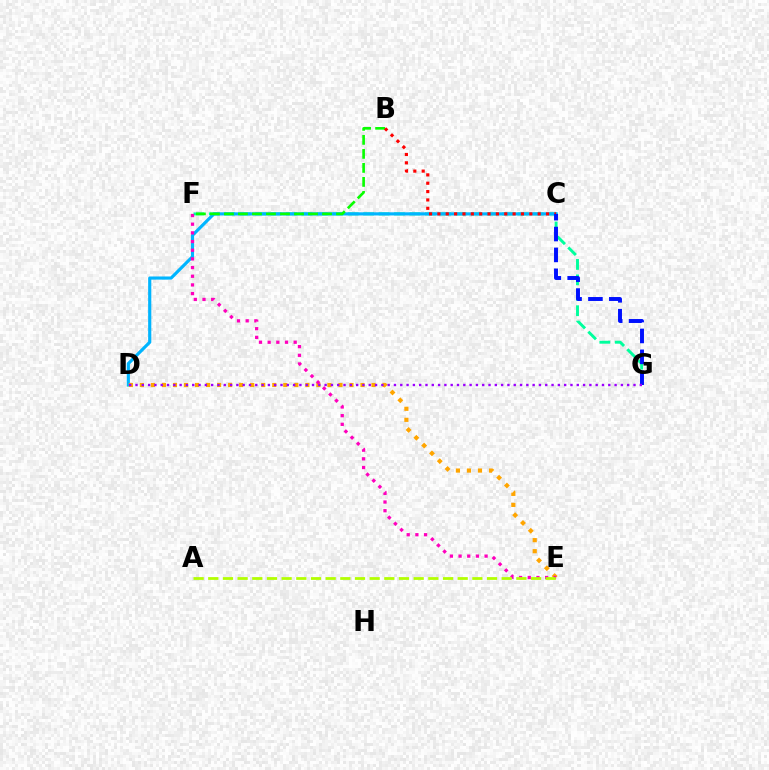{('F', 'G'): [{'color': '#00ff9d', 'line_style': 'dashed', 'thickness': 2.1}], ('C', 'D'): [{'color': '#00b5ff', 'line_style': 'solid', 'thickness': 2.27}], ('D', 'E'): [{'color': '#ffa500', 'line_style': 'dotted', 'thickness': 3.0}], ('B', 'F'): [{'color': '#08ff00', 'line_style': 'dashed', 'thickness': 1.9}], ('B', 'C'): [{'color': '#ff0000', 'line_style': 'dotted', 'thickness': 2.27}], ('C', 'G'): [{'color': '#0010ff', 'line_style': 'dashed', 'thickness': 2.84}], ('D', 'G'): [{'color': '#9b00ff', 'line_style': 'dotted', 'thickness': 1.71}], ('E', 'F'): [{'color': '#ff00bd', 'line_style': 'dotted', 'thickness': 2.36}], ('A', 'E'): [{'color': '#b3ff00', 'line_style': 'dashed', 'thickness': 1.99}]}